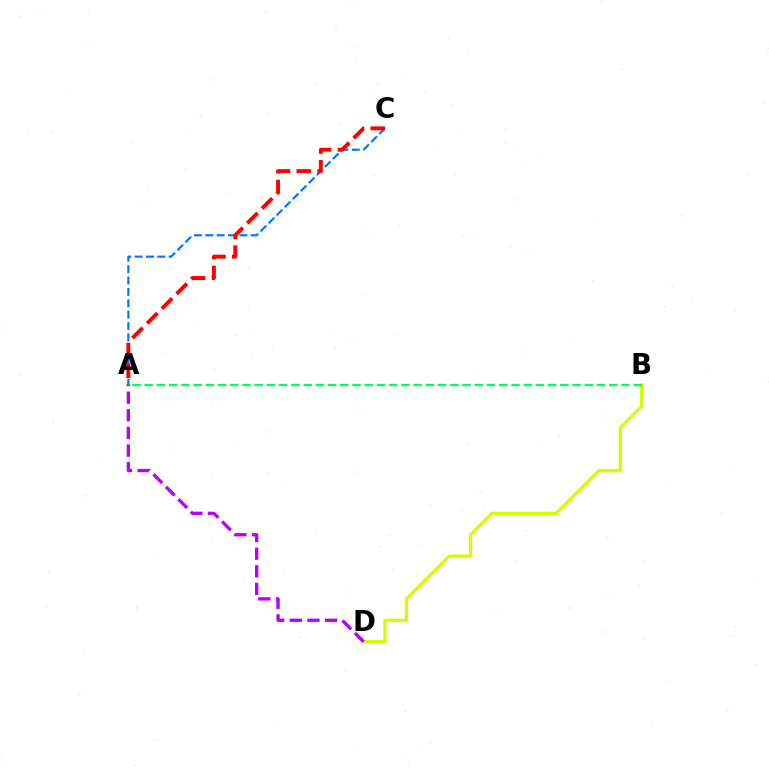{('A', 'C'): [{'color': '#0074ff', 'line_style': 'dashed', 'thickness': 1.54}, {'color': '#ff0000', 'line_style': 'dashed', 'thickness': 2.83}], ('B', 'D'): [{'color': '#d1ff00', 'line_style': 'solid', 'thickness': 2.34}], ('A', 'D'): [{'color': '#b900ff', 'line_style': 'dashed', 'thickness': 2.39}], ('A', 'B'): [{'color': '#00ff5c', 'line_style': 'dashed', 'thickness': 1.66}]}